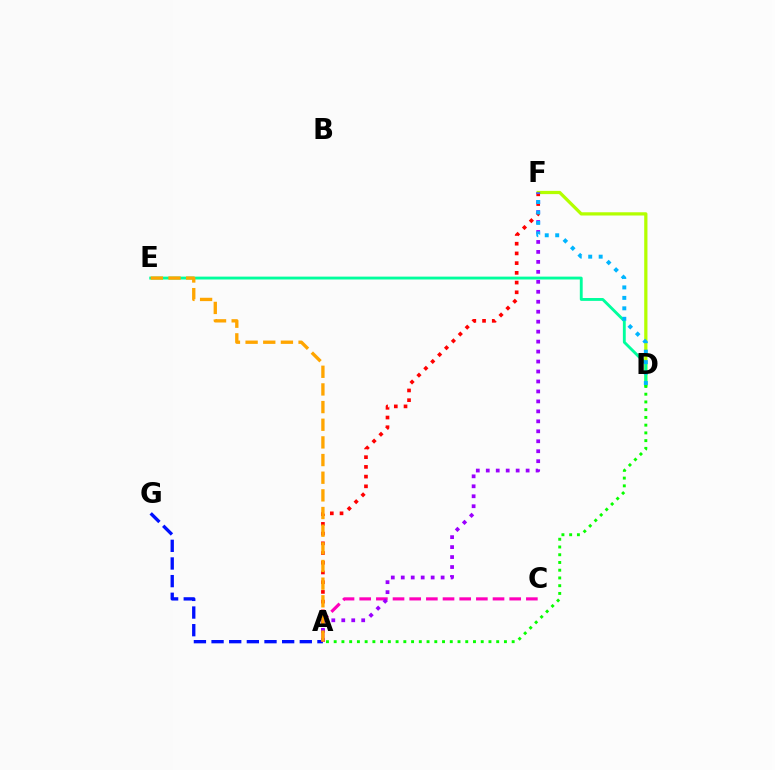{('A', 'C'): [{'color': '#ff00bd', 'line_style': 'dashed', 'thickness': 2.26}], ('A', 'G'): [{'color': '#0010ff', 'line_style': 'dashed', 'thickness': 2.4}], ('D', 'F'): [{'color': '#b3ff00', 'line_style': 'solid', 'thickness': 2.33}, {'color': '#00b5ff', 'line_style': 'dotted', 'thickness': 2.84}], ('A', 'F'): [{'color': '#ff0000', 'line_style': 'dotted', 'thickness': 2.64}, {'color': '#9b00ff', 'line_style': 'dotted', 'thickness': 2.71}], ('D', 'E'): [{'color': '#00ff9d', 'line_style': 'solid', 'thickness': 2.06}], ('A', 'D'): [{'color': '#08ff00', 'line_style': 'dotted', 'thickness': 2.1}], ('A', 'E'): [{'color': '#ffa500', 'line_style': 'dashed', 'thickness': 2.4}]}